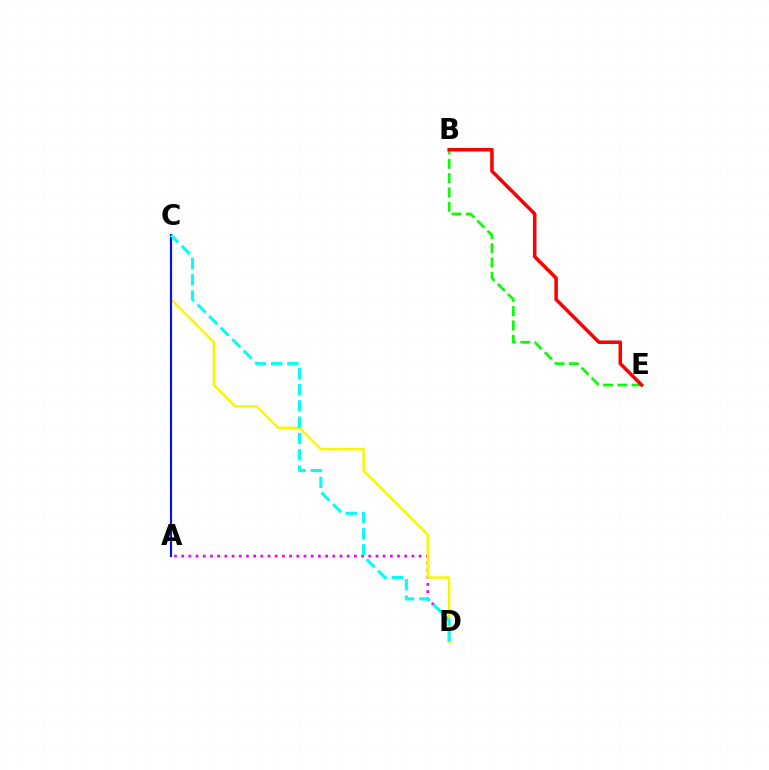{('A', 'D'): [{'color': '#ee00ff', 'line_style': 'dotted', 'thickness': 1.95}], ('C', 'D'): [{'color': '#fcf500', 'line_style': 'solid', 'thickness': 1.77}, {'color': '#00fff6', 'line_style': 'dashed', 'thickness': 2.21}], ('A', 'C'): [{'color': '#0010ff', 'line_style': 'solid', 'thickness': 1.53}], ('B', 'E'): [{'color': '#08ff00', 'line_style': 'dashed', 'thickness': 1.95}, {'color': '#ff0000', 'line_style': 'solid', 'thickness': 2.54}]}